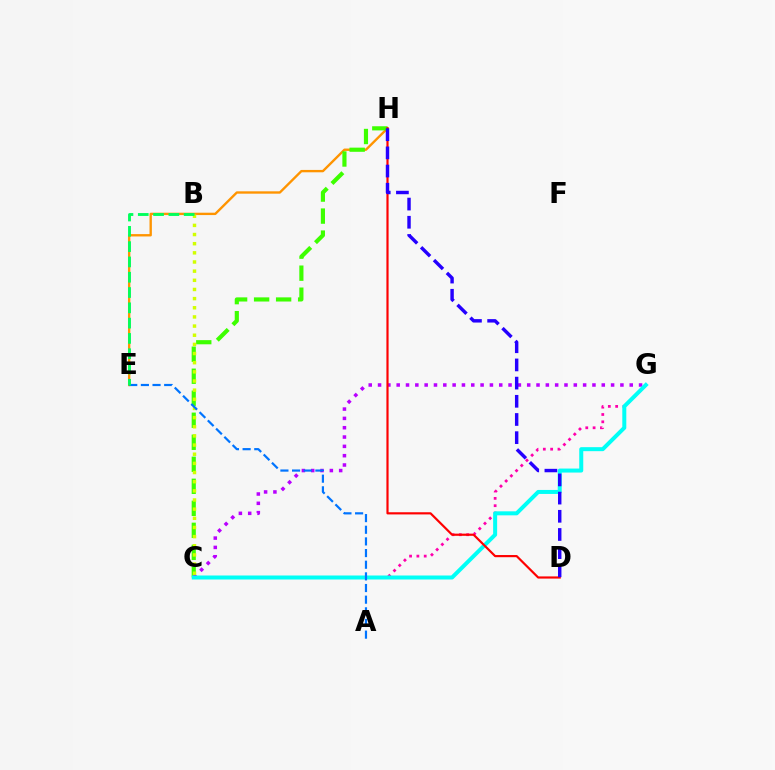{('E', 'H'): [{'color': '#ff9400', 'line_style': 'solid', 'thickness': 1.7}], ('C', 'G'): [{'color': '#ff00ac', 'line_style': 'dotted', 'thickness': 1.99}, {'color': '#b900ff', 'line_style': 'dotted', 'thickness': 2.53}, {'color': '#00fff6', 'line_style': 'solid', 'thickness': 2.88}], ('C', 'H'): [{'color': '#3dff00', 'line_style': 'dashed', 'thickness': 2.99}], ('D', 'H'): [{'color': '#ff0000', 'line_style': 'solid', 'thickness': 1.57}, {'color': '#2500ff', 'line_style': 'dashed', 'thickness': 2.47}], ('B', 'C'): [{'color': '#d1ff00', 'line_style': 'dotted', 'thickness': 2.49}], ('A', 'E'): [{'color': '#0074ff', 'line_style': 'dashed', 'thickness': 1.58}], ('B', 'E'): [{'color': '#00ff5c', 'line_style': 'dashed', 'thickness': 2.08}]}